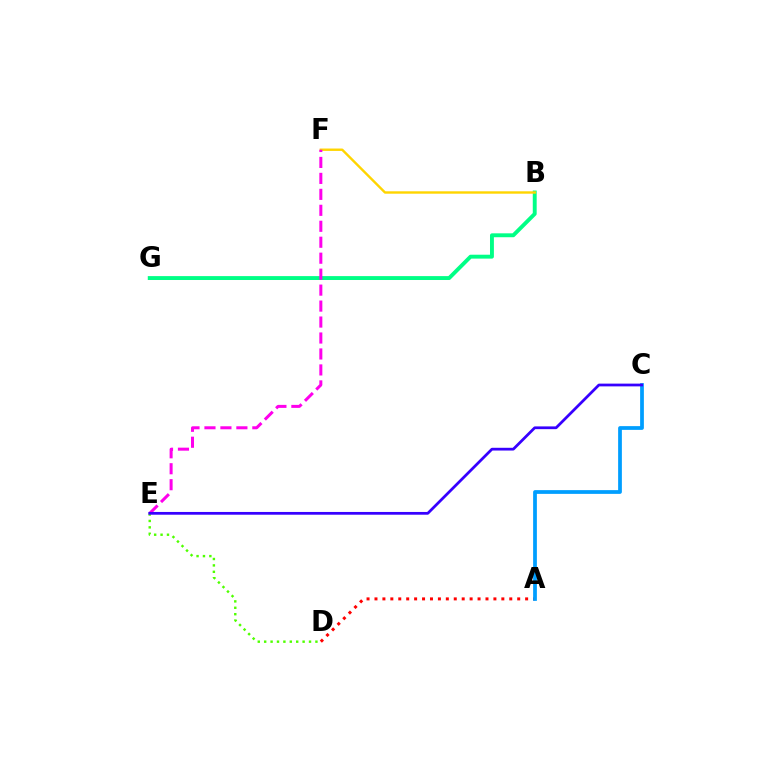{('A', 'D'): [{'color': '#ff0000', 'line_style': 'dotted', 'thickness': 2.15}], ('A', 'C'): [{'color': '#009eff', 'line_style': 'solid', 'thickness': 2.7}], ('B', 'G'): [{'color': '#00ff86', 'line_style': 'solid', 'thickness': 2.81}], ('B', 'F'): [{'color': '#ffd500', 'line_style': 'solid', 'thickness': 1.73}], ('D', 'E'): [{'color': '#4fff00', 'line_style': 'dotted', 'thickness': 1.74}], ('E', 'F'): [{'color': '#ff00ed', 'line_style': 'dashed', 'thickness': 2.17}], ('C', 'E'): [{'color': '#3700ff', 'line_style': 'solid', 'thickness': 1.98}]}